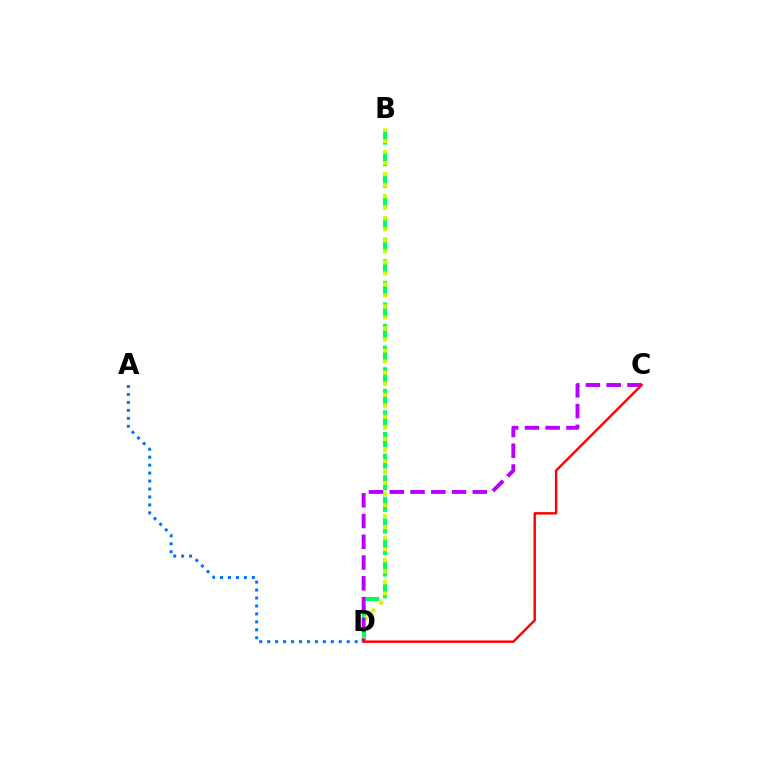{('B', 'D'): [{'color': '#00ff5c', 'line_style': 'dashed', 'thickness': 2.93}, {'color': '#d1ff00', 'line_style': 'dotted', 'thickness': 3.0}], ('C', 'D'): [{'color': '#b900ff', 'line_style': 'dashed', 'thickness': 2.82}, {'color': '#ff0000', 'line_style': 'solid', 'thickness': 1.75}], ('A', 'D'): [{'color': '#0074ff', 'line_style': 'dotted', 'thickness': 2.16}]}